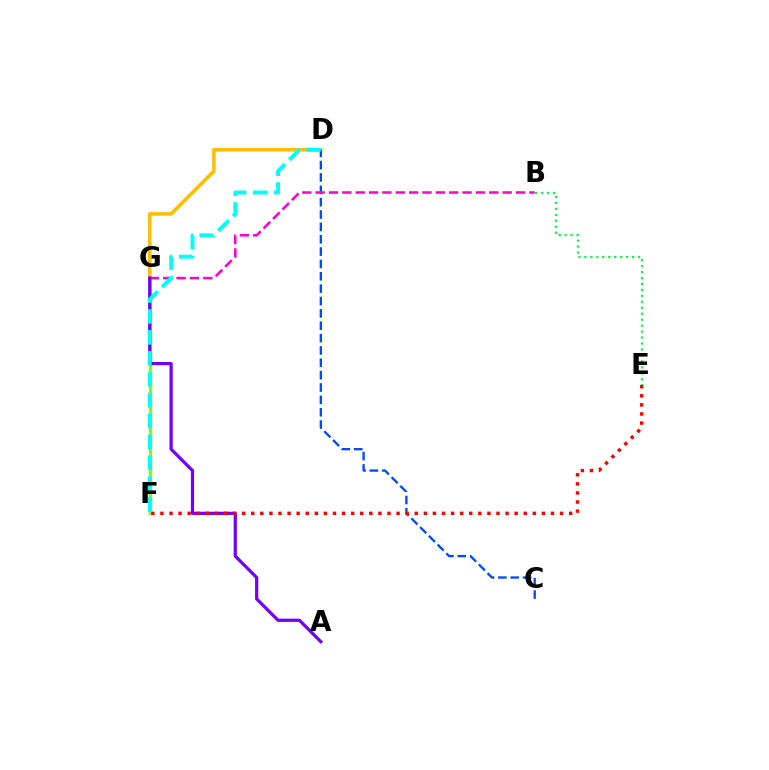{('D', 'G'): [{'color': '#ffbd00', 'line_style': 'solid', 'thickness': 2.54}], ('C', 'D'): [{'color': '#004bff', 'line_style': 'dashed', 'thickness': 1.68}], ('F', 'G'): [{'color': '#84ff00', 'line_style': 'solid', 'thickness': 2.35}], ('B', 'G'): [{'color': '#ff00cf', 'line_style': 'dashed', 'thickness': 1.81}], ('A', 'G'): [{'color': '#7200ff', 'line_style': 'solid', 'thickness': 2.32}], ('E', 'F'): [{'color': '#ff0000', 'line_style': 'dotted', 'thickness': 2.47}], ('B', 'E'): [{'color': '#00ff39', 'line_style': 'dotted', 'thickness': 1.62}], ('D', 'F'): [{'color': '#00fff6', 'line_style': 'dashed', 'thickness': 2.84}]}